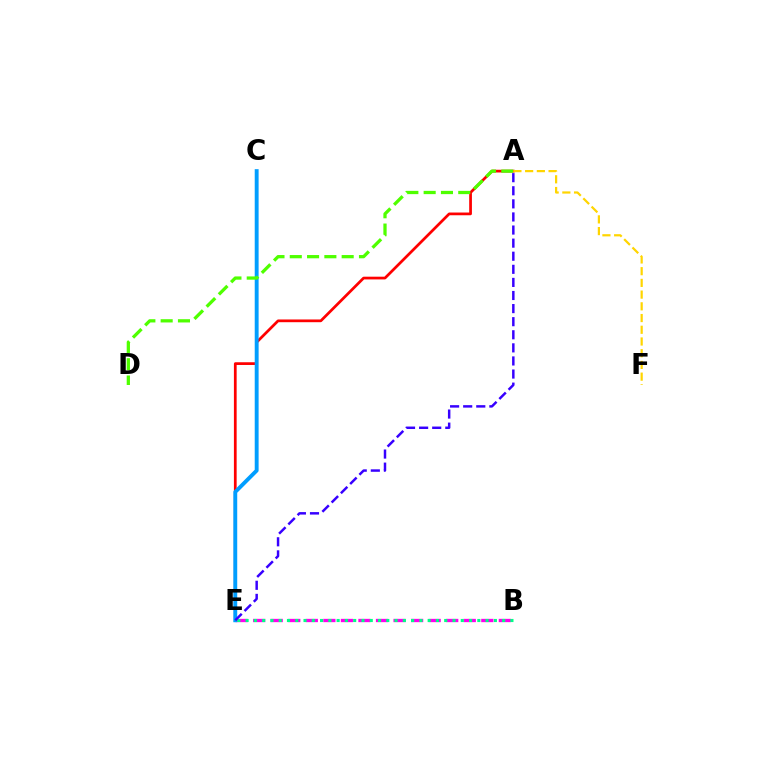{('A', 'E'): [{'color': '#ff0000', 'line_style': 'solid', 'thickness': 1.97}, {'color': '#3700ff', 'line_style': 'dashed', 'thickness': 1.78}], ('B', 'E'): [{'color': '#ff00ed', 'line_style': 'dashed', 'thickness': 2.38}, {'color': '#00ff86', 'line_style': 'dotted', 'thickness': 2.25}], ('C', 'E'): [{'color': '#009eff', 'line_style': 'solid', 'thickness': 2.8}], ('A', 'D'): [{'color': '#4fff00', 'line_style': 'dashed', 'thickness': 2.35}], ('A', 'F'): [{'color': '#ffd500', 'line_style': 'dashed', 'thickness': 1.59}]}